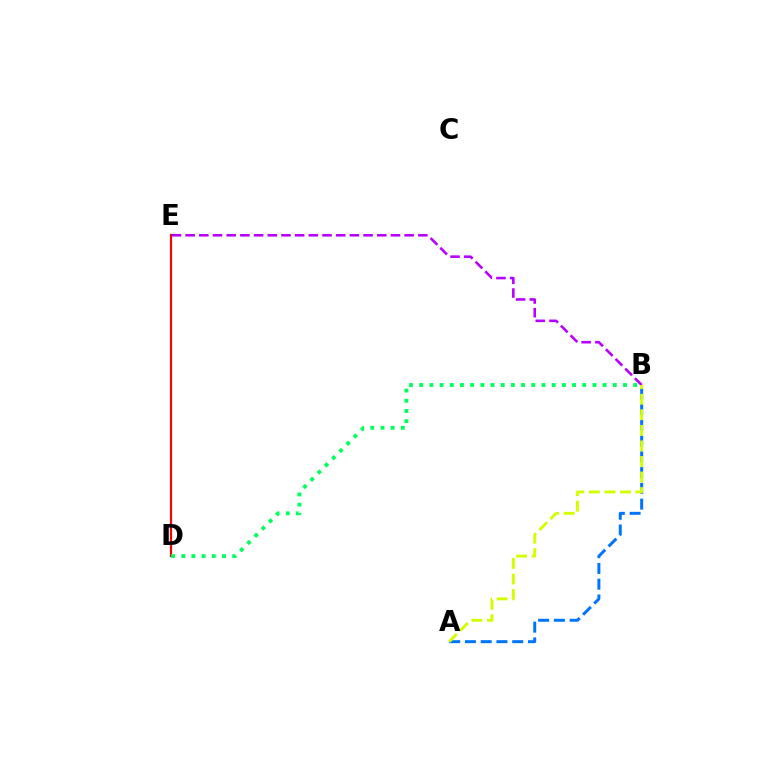{('D', 'E'): [{'color': '#ff0000', 'line_style': 'solid', 'thickness': 1.58}], ('A', 'B'): [{'color': '#0074ff', 'line_style': 'dashed', 'thickness': 2.14}, {'color': '#d1ff00', 'line_style': 'dashed', 'thickness': 2.11}], ('B', 'D'): [{'color': '#00ff5c', 'line_style': 'dotted', 'thickness': 2.77}], ('B', 'E'): [{'color': '#b900ff', 'line_style': 'dashed', 'thickness': 1.86}]}